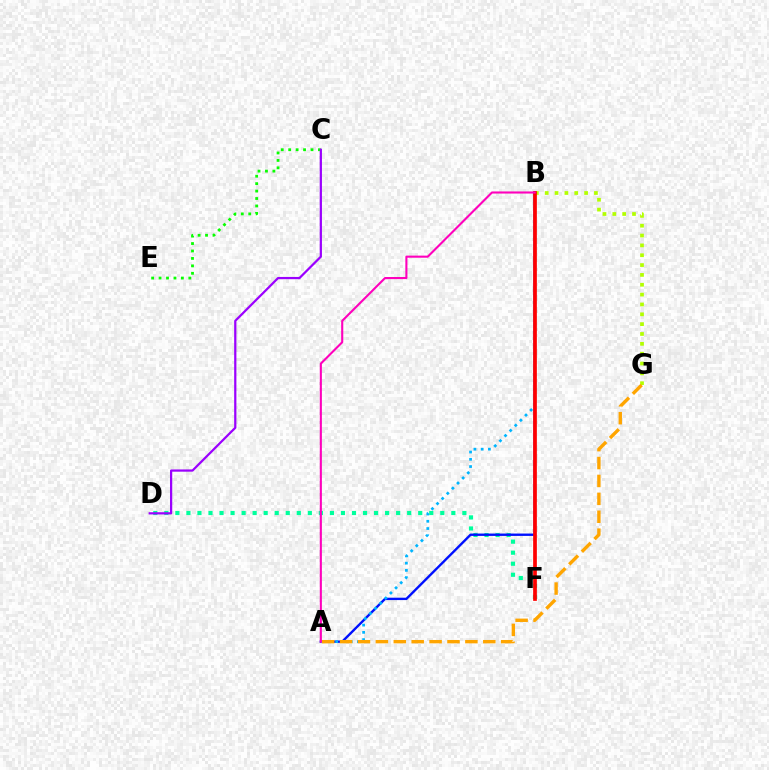{('D', 'F'): [{'color': '#00ff9d', 'line_style': 'dotted', 'thickness': 3.0}], ('B', 'G'): [{'color': '#b3ff00', 'line_style': 'dotted', 'thickness': 2.67}], ('A', 'B'): [{'color': '#0010ff', 'line_style': 'solid', 'thickness': 1.71}, {'color': '#00b5ff', 'line_style': 'dotted', 'thickness': 1.97}, {'color': '#ff00bd', 'line_style': 'solid', 'thickness': 1.51}], ('C', 'E'): [{'color': '#08ff00', 'line_style': 'dotted', 'thickness': 2.02}], ('C', 'D'): [{'color': '#9b00ff', 'line_style': 'solid', 'thickness': 1.61}], ('B', 'F'): [{'color': '#ff0000', 'line_style': 'solid', 'thickness': 2.67}], ('A', 'G'): [{'color': '#ffa500', 'line_style': 'dashed', 'thickness': 2.43}]}